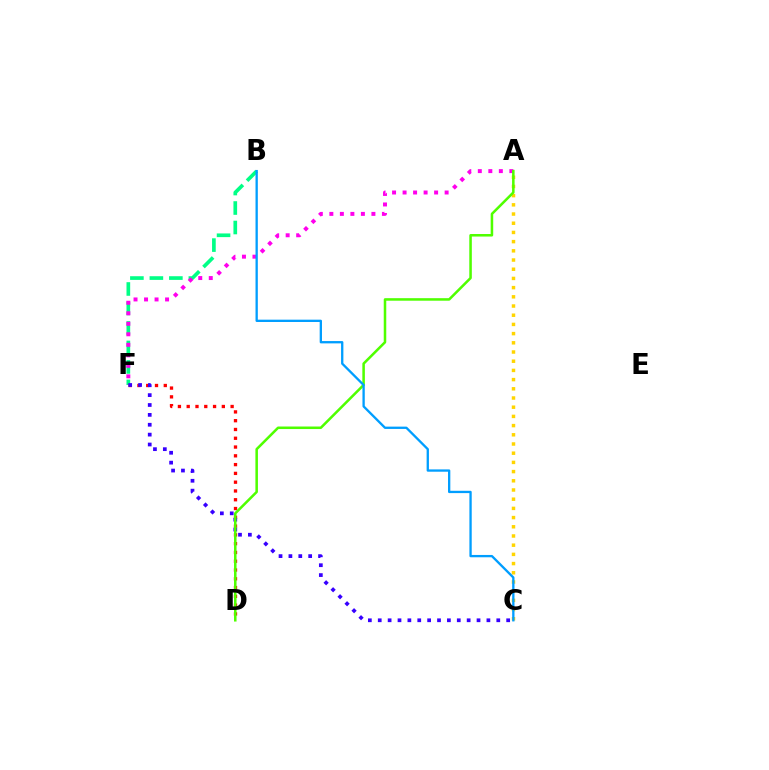{('A', 'C'): [{'color': '#ffd500', 'line_style': 'dotted', 'thickness': 2.5}], ('B', 'F'): [{'color': '#00ff86', 'line_style': 'dashed', 'thickness': 2.65}], ('A', 'F'): [{'color': '#ff00ed', 'line_style': 'dotted', 'thickness': 2.86}], ('D', 'F'): [{'color': '#ff0000', 'line_style': 'dotted', 'thickness': 2.39}], ('C', 'F'): [{'color': '#3700ff', 'line_style': 'dotted', 'thickness': 2.68}], ('A', 'D'): [{'color': '#4fff00', 'line_style': 'solid', 'thickness': 1.82}], ('B', 'C'): [{'color': '#009eff', 'line_style': 'solid', 'thickness': 1.67}]}